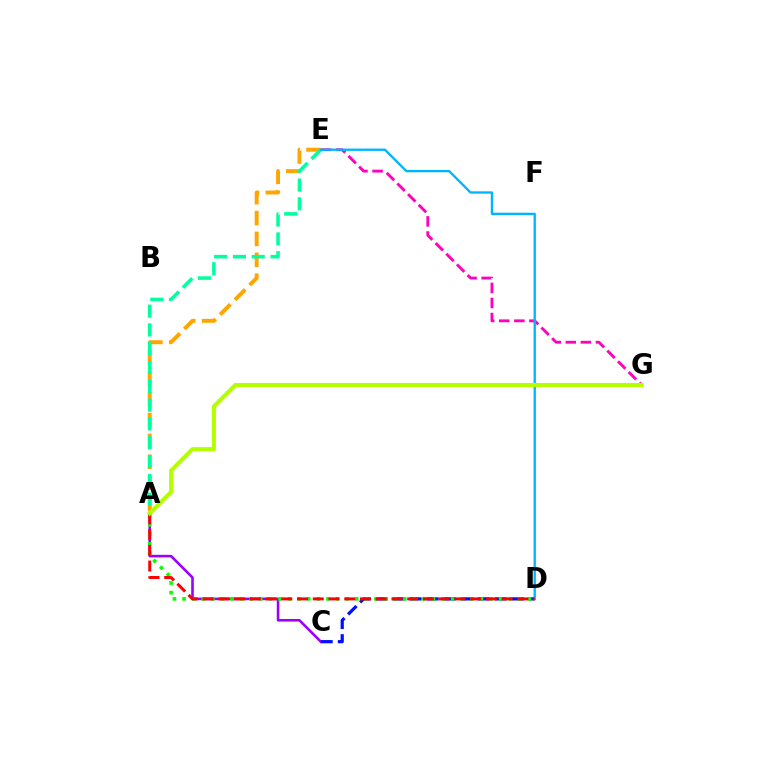{('E', 'G'): [{'color': '#ff00bd', 'line_style': 'dashed', 'thickness': 2.05}], ('A', 'C'): [{'color': '#9b00ff', 'line_style': 'solid', 'thickness': 1.87}], ('C', 'D'): [{'color': '#0010ff', 'line_style': 'dashed', 'thickness': 2.31}], ('A', 'D'): [{'color': '#08ff00', 'line_style': 'dotted', 'thickness': 2.61}, {'color': '#ff0000', 'line_style': 'dashed', 'thickness': 2.14}], ('A', 'E'): [{'color': '#ffa500', 'line_style': 'dashed', 'thickness': 2.84}, {'color': '#00ff9d', 'line_style': 'dashed', 'thickness': 2.55}], ('D', 'E'): [{'color': '#00b5ff', 'line_style': 'solid', 'thickness': 1.68}], ('A', 'G'): [{'color': '#b3ff00', 'line_style': 'solid', 'thickness': 2.94}]}